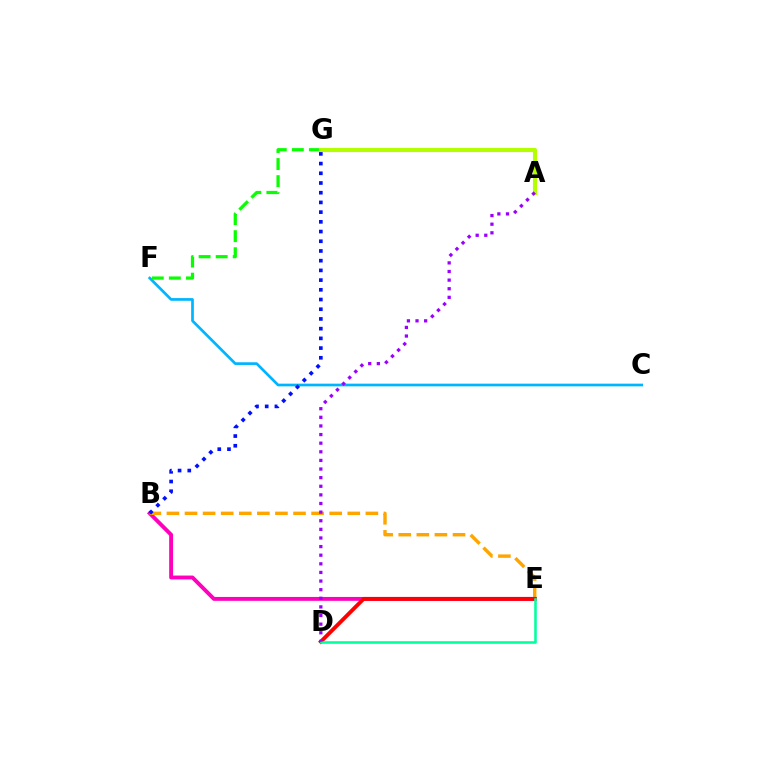{('B', 'E'): [{'color': '#ff00bd', 'line_style': 'solid', 'thickness': 2.8}, {'color': '#ffa500', 'line_style': 'dashed', 'thickness': 2.46}], ('C', 'F'): [{'color': '#00b5ff', 'line_style': 'solid', 'thickness': 1.94}], ('F', 'G'): [{'color': '#08ff00', 'line_style': 'dashed', 'thickness': 2.32}], ('D', 'E'): [{'color': '#ff0000', 'line_style': 'solid', 'thickness': 2.79}, {'color': '#00ff9d', 'line_style': 'solid', 'thickness': 1.85}], ('B', 'G'): [{'color': '#0010ff', 'line_style': 'dotted', 'thickness': 2.64}], ('A', 'G'): [{'color': '#b3ff00', 'line_style': 'solid', 'thickness': 2.99}], ('A', 'D'): [{'color': '#9b00ff', 'line_style': 'dotted', 'thickness': 2.34}]}